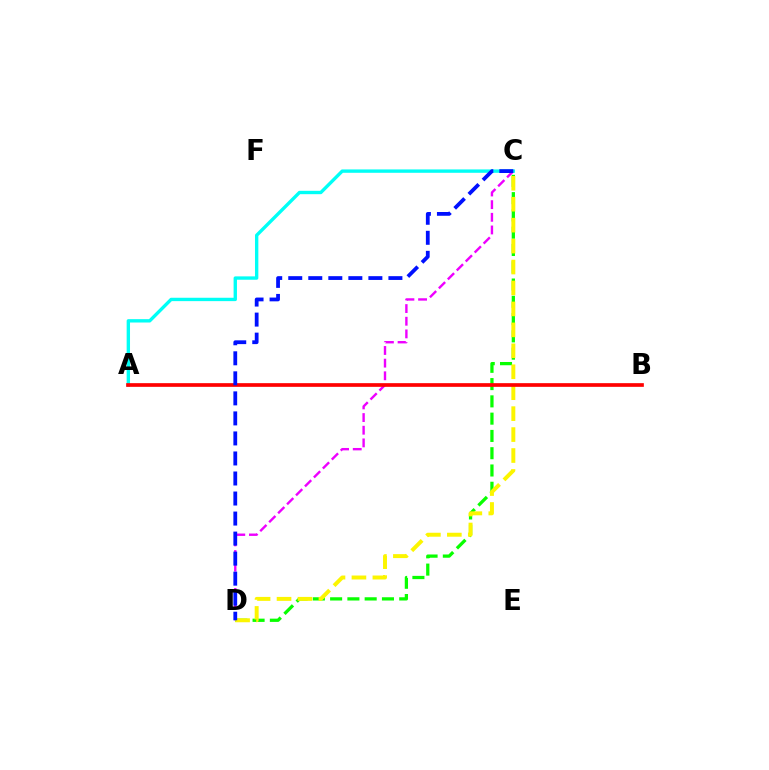{('C', 'D'): [{'color': '#ee00ff', 'line_style': 'dashed', 'thickness': 1.72}, {'color': '#08ff00', 'line_style': 'dashed', 'thickness': 2.35}, {'color': '#fcf500', 'line_style': 'dashed', 'thickness': 2.85}, {'color': '#0010ff', 'line_style': 'dashed', 'thickness': 2.72}], ('A', 'C'): [{'color': '#00fff6', 'line_style': 'solid', 'thickness': 2.42}], ('A', 'B'): [{'color': '#ff0000', 'line_style': 'solid', 'thickness': 2.65}]}